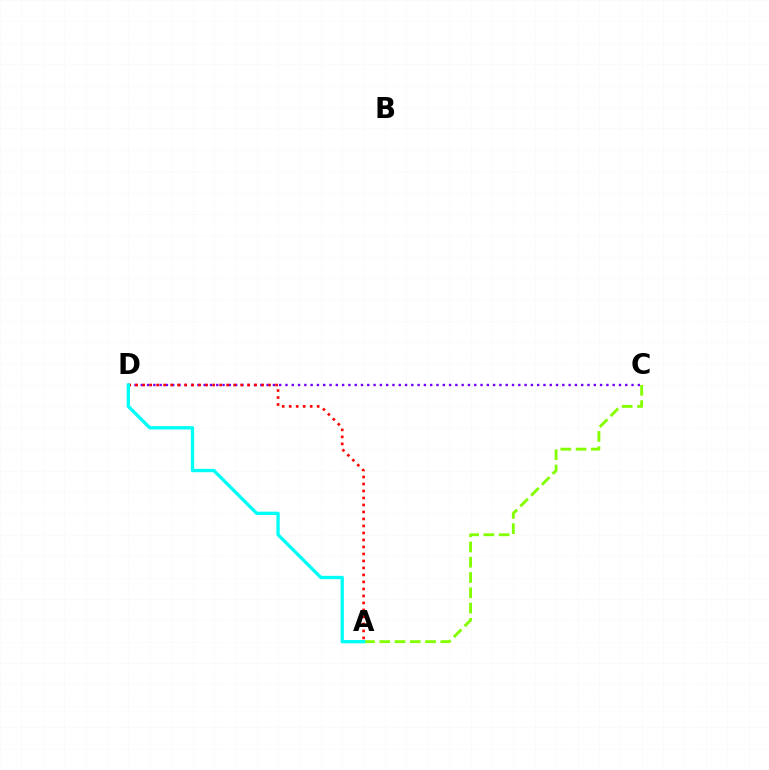{('C', 'D'): [{'color': '#7200ff', 'line_style': 'dotted', 'thickness': 1.71}], ('A', 'C'): [{'color': '#84ff00', 'line_style': 'dashed', 'thickness': 2.07}], ('A', 'D'): [{'color': '#ff0000', 'line_style': 'dotted', 'thickness': 1.9}, {'color': '#00fff6', 'line_style': 'solid', 'thickness': 2.4}]}